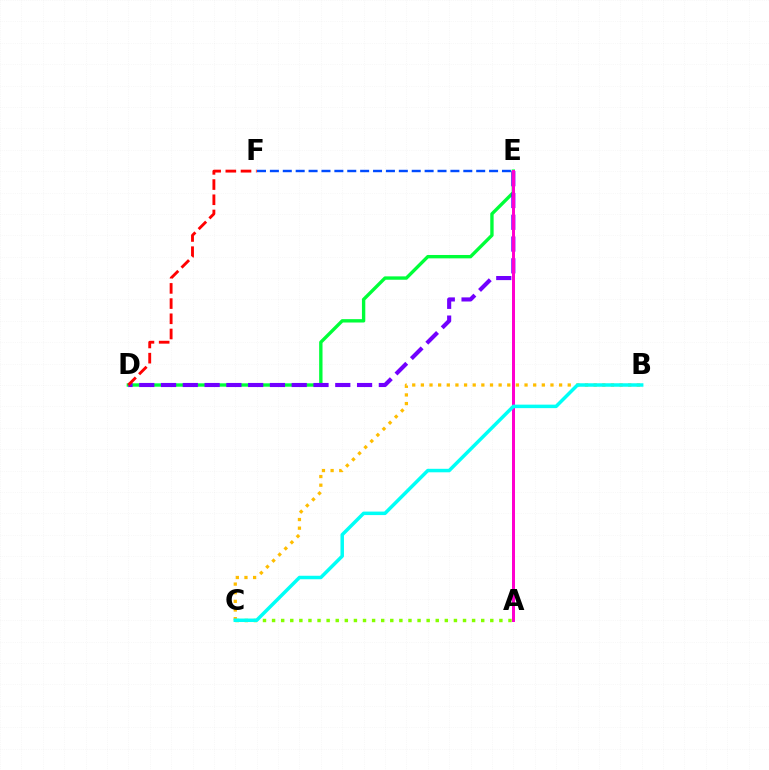{('D', 'E'): [{'color': '#00ff39', 'line_style': 'solid', 'thickness': 2.42}, {'color': '#7200ff', 'line_style': 'dashed', 'thickness': 2.96}], ('A', 'C'): [{'color': '#84ff00', 'line_style': 'dotted', 'thickness': 2.47}], ('D', 'F'): [{'color': '#ff0000', 'line_style': 'dashed', 'thickness': 2.06}], ('A', 'E'): [{'color': '#ff00cf', 'line_style': 'solid', 'thickness': 2.16}], ('B', 'C'): [{'color': '#ffbd00', 'line_style': 'dotted', 'thickness': 2.35}, {'color': '#00fff6', 'line_style': 'solid', 'thickness': 2.52}], ('E', 'F'): [{'color': '#004bff', 'line_style': 'dashed', 'thickness': 1.75}]}